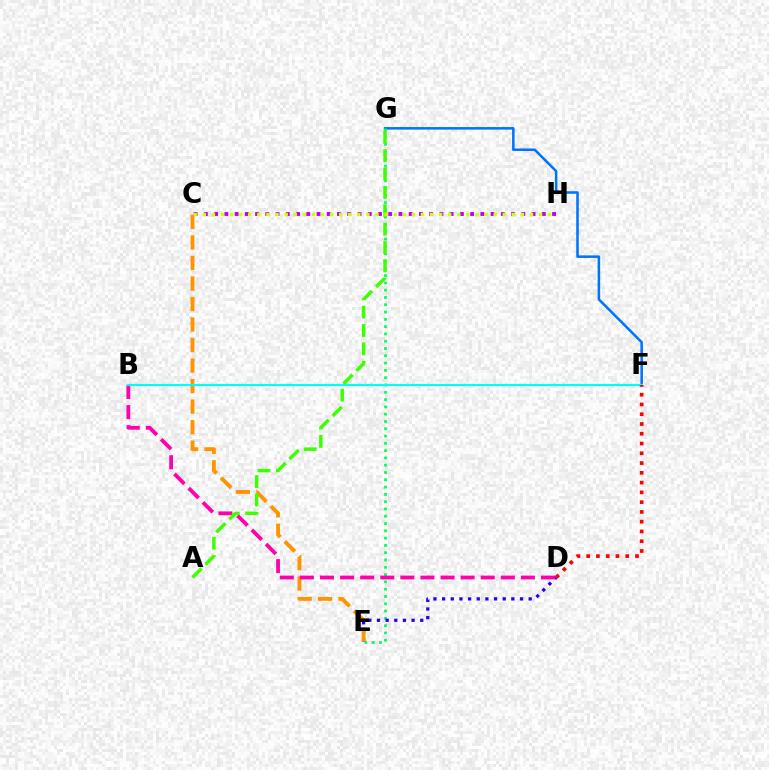{('F', 'G'): [{'color': '#0074ff', 'line_style': 'solid', 'thickness': 1.83}], ('E', 'G'): [{'color': '#00ff5c', 'line_style': 'dotted', 'thickness': 1.98}], ('D', 'E'): [{'color': '#2500ff', 'line_style': 'dotted', 'thickness': 2.35}], ('C', 'E'): [{'color': '#ff9400', 'line_style': 'dashed', 'thickness': 2.79}], ('B', 'D'): [{'color': '#ff00ac', 'line_style': 'dashed', 'thickness': 2.73}], ('A', 'G'): [{'color': '#3dff00', 'line_style': 'dashed', 'thickness': 2.5}], ('B', 'F'): [{'color': '#00fff6', 'line_style': 'solid', 'thickness': 1.54}], ('C', 'H'): [{'color': '#b900ff', 'line_style': 'dotted', 'thickness': 2.78}, {'color': '#d1ff00', 'line_style': 'dotted', 'thickness': 2.47}], ('D', 'F'): [{'color': '#ff0000', 'line_style': 'dotted', 'thickness': 2.65}]}